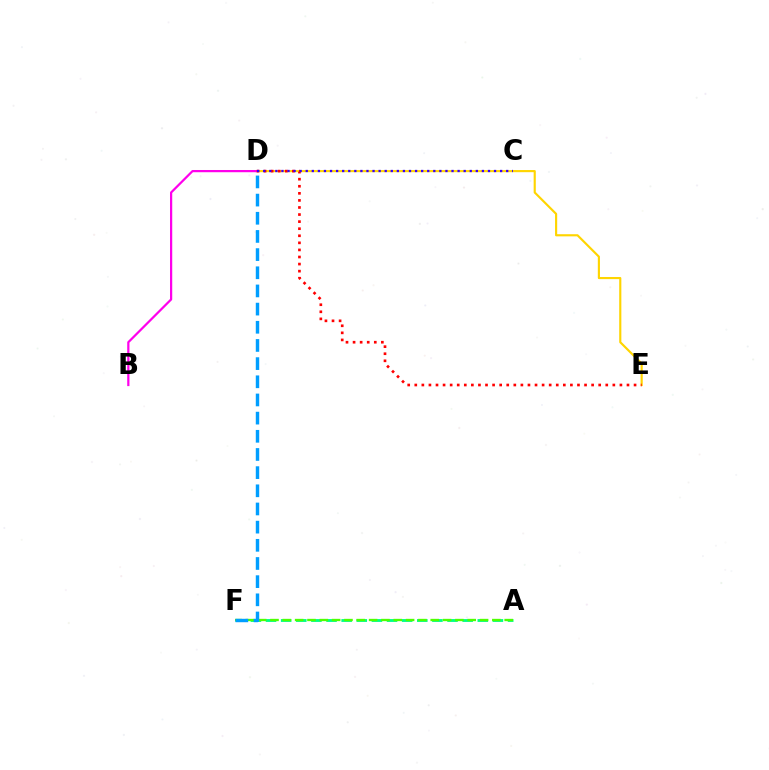{('A', 'F'): [{'color': '#00ff86', 'line_style': 'dashed', 'thickness': 2.05}, {'color': '#4fff00', 'line_style': 'dashed', 'thickness': 1.67}], ('D', 'E'): [{'color': '#ffd500', 'line_style': 'solid', 'thickness': 1.54}, {'color': '#ff0000', 'line_style': 'dotted', 'thickness': 1.92}], ('B', 'D'): [{'color': '#ff00ed', 'line_style': 'solid', 'thickness': 1.6}], ('C', 'D'): [{'color': '#3700ff', 'line_style': 'dotted', 'thickness': 1.65}], ('D', 'F'): [{'color': '#009eff', 'line_style': 'dashed', 'thickness': 2.47}]}